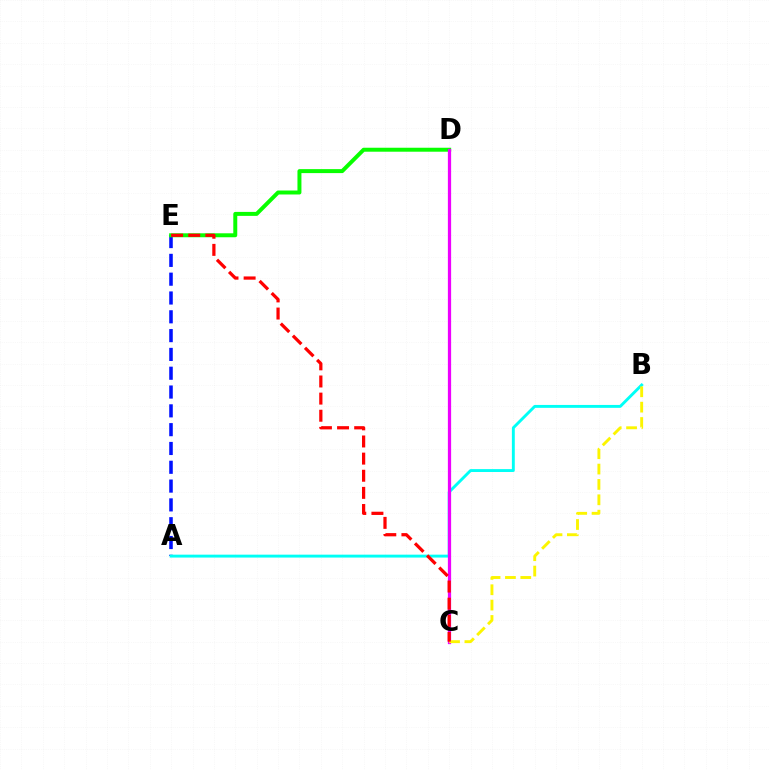{('A', 'E'): [{'color': '#0010ff', 'line_style': 'dashed', 'thickness': 2.56}], ('D', 'E'): [{'color': '#08ff00', 'line_style': 'solid', 'thickness': 2.86}], ('A', 'B'): [{'color': '#00fff6', 'line_style': 'solid', 'thickness': 2.09}], ('C', 'D'): [{'color': '#ee00ff', 'line_style': 'solid', 'thickness': 2.33}], ('B', 'C'): [{'color': '#fcf500', 'line_style': 'dashed', 'thickness': 2.09}], ('C', 'E'): [{'color': '#ff0000', 'line_style': 'dashed', 'thickness': 2.33}]}